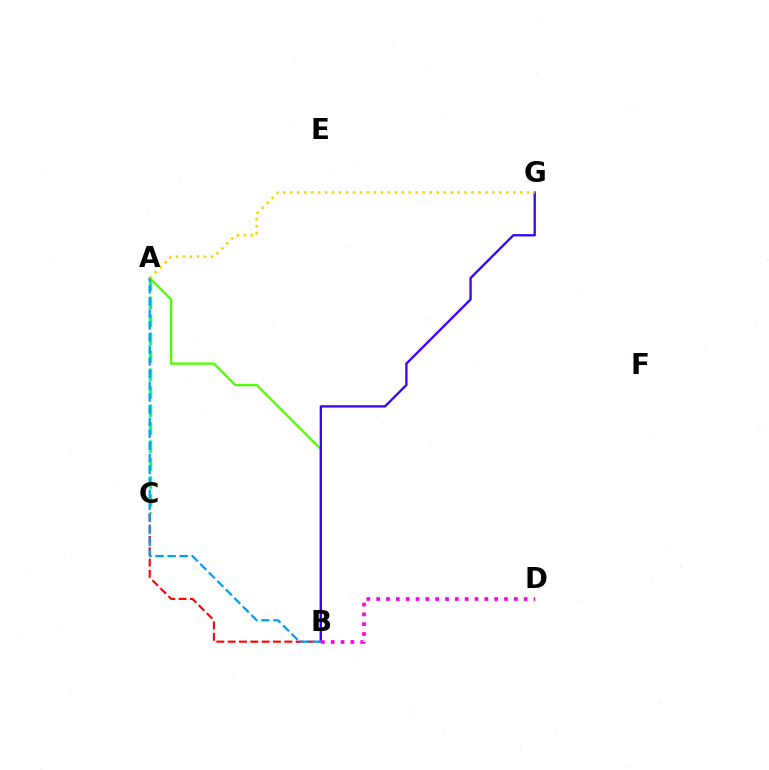{('A', 'C'): [{'color': '#00ff86', 'line_style': 'dashed', 'thickness': 2.44}], ('A', 'B'): [{'color': '#4fff00', 'line_style': 'solid', 'thickness': 1.68}, {'color': '#009eff', 'line_style': 'dashed', 'thickness': 1.63}], ('B', 'G'): [{'color': '#3700ff', 'line_style': 'solid', 'thickness': 1.65}], ('B', 'D'): [{'color': '#ff00ed', 'line_style': 'dotted', 'thickness': 2.67}], ('B', 'C'): [{'color': '#ff0000', 'line_style': 'dashed', 'thickness': 1.54}], ('A', 'G'): [{'color': '#ffd500', 'line_style': 'dotted', 'thickness': 1.89}]}